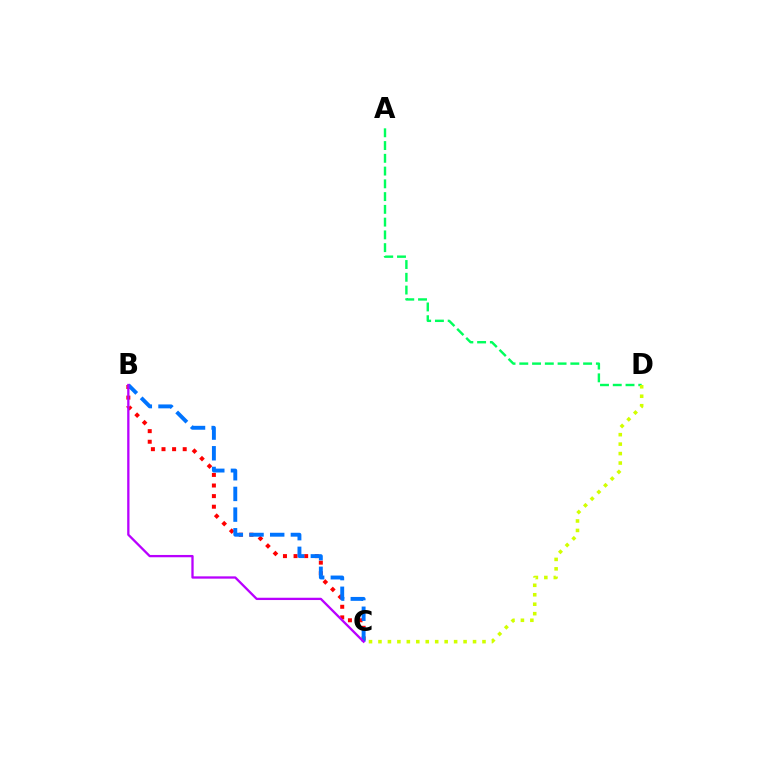{('A', 'D'): [{'color': '#00ff5c', 'line_style': 'dashed', 'thickness': 1.73}], ('C', 'D'): [{'color': '#d1ff00', 'line_style': 'dotted', 'thickness': 2.57}], ('B', 'C'): [{'color': '#ff0000', 'line_style': 'dotted', 'thickness': 2.88}, {'color': '#0074ff', 'line_style': 'dashed', 'thickness': 2.81}, {'color': '#b900ff', 'line_style': 'solid', 'thickness': 1.65}]}